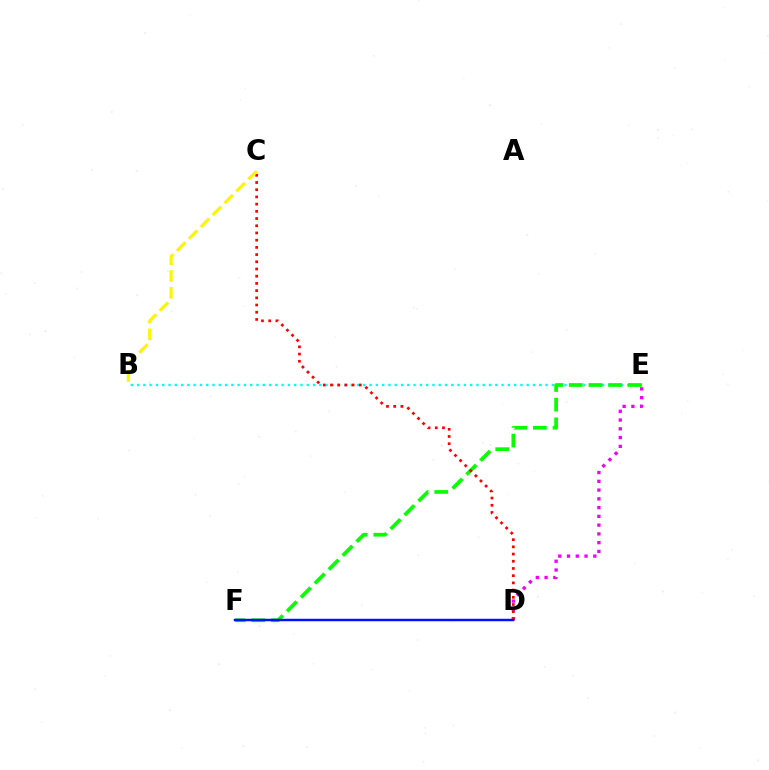{('B', 'E'): [{'color': '#00fff6', 'line_style': 'dotted', 'thickness': 1.71}], ('D', 'E'): [{'color': '#ee00ff', 'line_style': 'dotted', 'thickness': 2.38}], ('E', 'F'): [{'color': '#08ff00', 'line_style': 'dashed', 'thickness': 2.67}], ('C', 'D'): [{'color': '#ff0000', 'line_style': 'dotted', 'thickness': 1.96}], ('B', 'C'): [{'color': '#fcf500', 'line_style': 'dashed', 'thickness': 2.28}], ('D', 'F'): [{'color': '#0010ff', 'line_style': 'solid', 'thickness': 1.77}]}